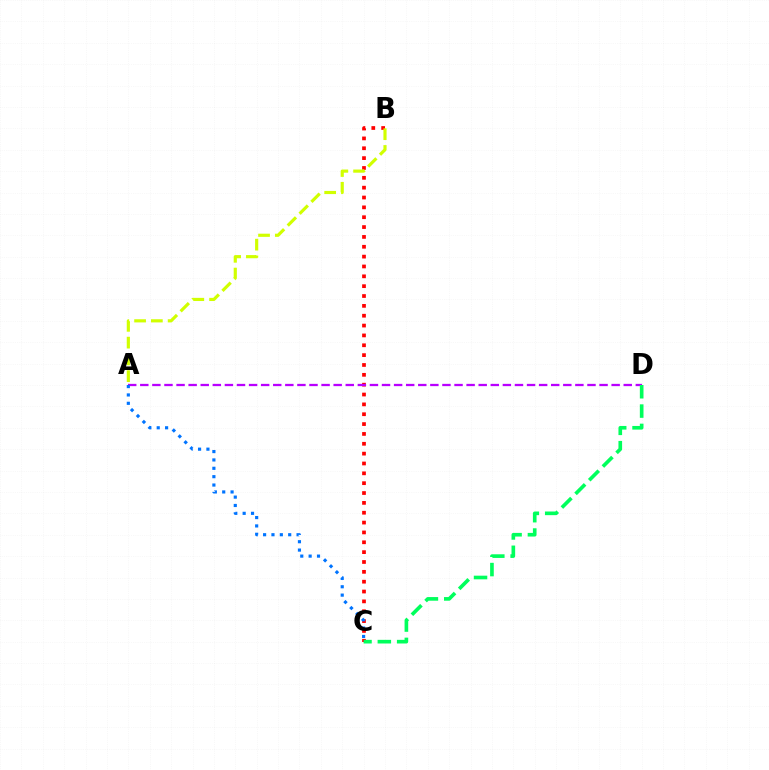{('B', 'C'): [{'color': '#ff0000', 'line_style': 'dotted', 'thickness': 2.68}], ('A', 'D'): [{'color': '#b900ff', 'line_style': 'dashed', 'thickness': 1.64}], ('A', 'B'): [{'color': '#d1ff00', 'line_style': 'dashed', 'thickness': 2.28}], ('C', 'D'): [{'color': '#00ff5c', 'line_style': 'dashed', 'thickness': 2.63}], ('A', 'C'): [{'color': '#0074ff', 'line_style': 'dotted', 'thickness': 2.27}]}